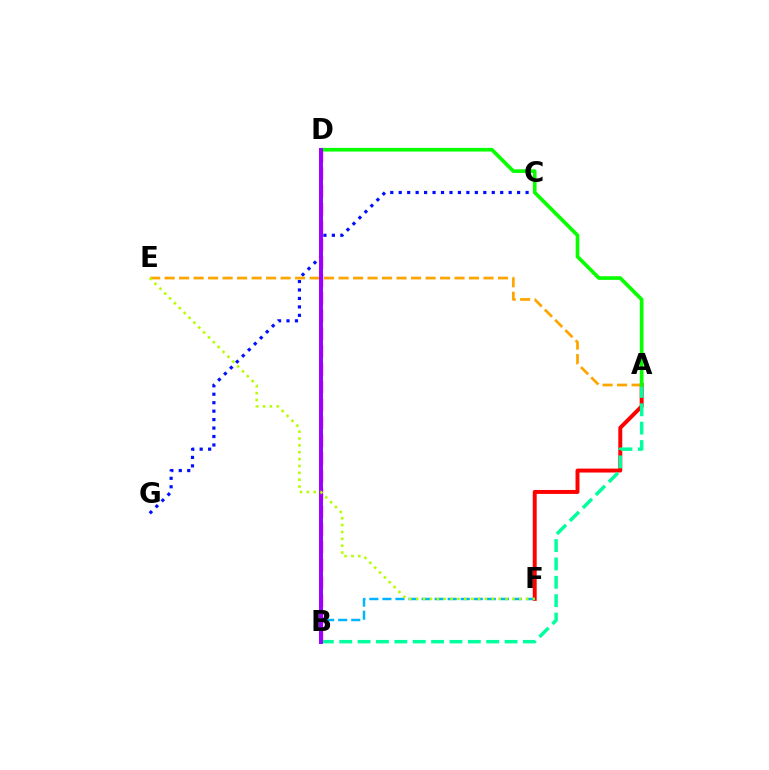{('B', 'D'): [{'color': '#ff00bd', 'line_style': 'dashed', 'thickness': 2.42}, {'color': '#9b00ff', 'line_style': 'solid', 'thickness': 2.85}], ('C', 'G'): [{'color': '#0010ff', 'line_style': 'dotted', 'thickness': 2.3}], ('A', 'F'): [{'color': '#ff0000', 'line_style': 'solid', 'thickness': 2.84}], ('A', 'B'): [{'color': '#00ff9d', 'line_style': 'dashed', 'thickness': 2.5}], ('A', 'E'): [{'color': '#ffa500', 'line_style': 'dashed', 'thickness': 1.97}], ('A', 'D'): [{'color': '#08ff00', 'line_style': 'solid', 'thickness': 2.63}], ('B', 'F'): [{'color': '#00b5ff', 'line_style': 'dashed', 'thickness': 1.77}], ('E', 'F'): [{'color': '#b3ff00', 'line_style': 'dotted', 'thickness': 1.87}]}